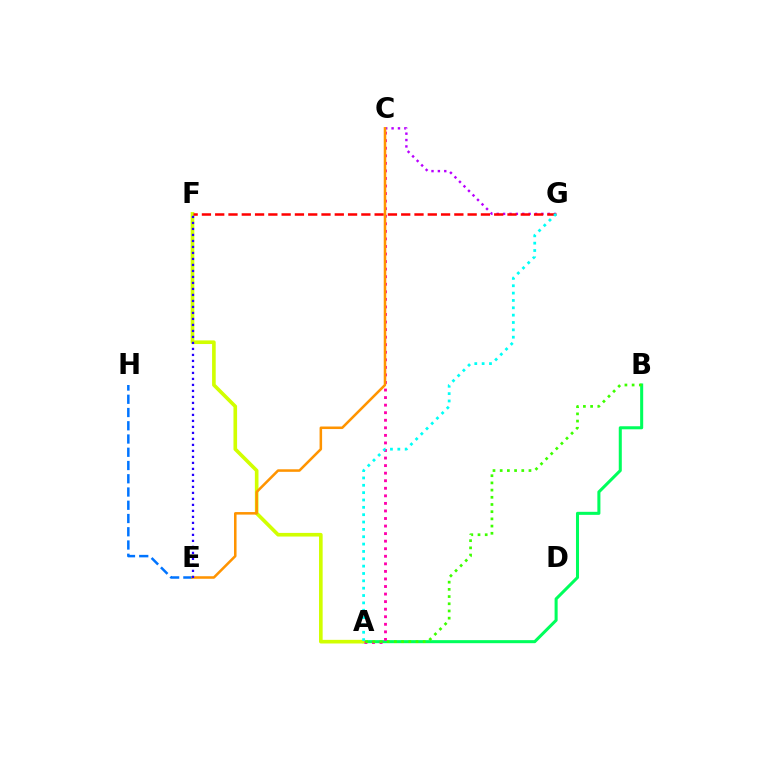{('E', 'H'): [{'color': '#0074ff', 'line_style': 'dashed', 'thickness': 1.8}], ('A', 'B'): [{'color': '#00ff5c', 'line_style': 'solid', 'thickness': 2.19}, {'color': '#3dff00', 'line_style': 'dotted', 'thickness': 1.96}], ('A', 'F'): [{'color': '#d1ff00', 'line_style': 'solid', 'thickness': 2.61}], ('A', 'C'): [{'color': '#ff00ac', 'line_style': 'dotted', 'thickness': 2.05}], ('C', 'G'): [{'color': '#b900ff', 'line_style': 'dotted', 'thickness': 1.73}], ('F', 'G'): [{'color': '#ff0000', 'line_style': 'dashed', 'thickness': 1.8}], ('A', 'G'): [{'color': '#00fff6', 'line_style': 'dotted', 'thickness': 2.0}], ('C', 'E'): [{'color': '#ff9400', 'line_style': 'solid', 'thickness': 1.83}], ('E', 'F'): [{'color': '#2500ff', 'line_style': 'dotted', 'thickness': 1.63}]}